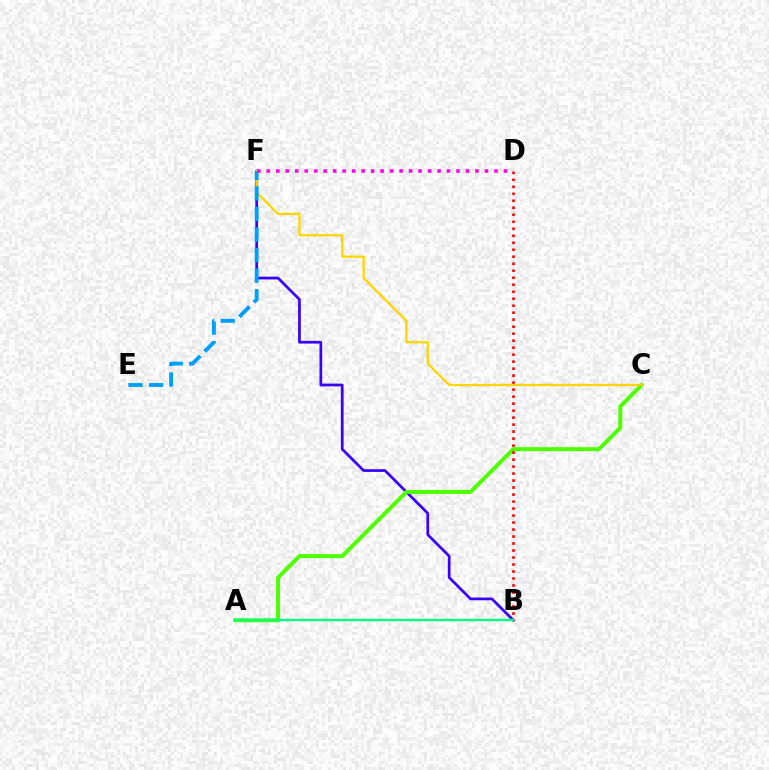{('B', 'F'): [{'color': '#3700ff', 'line_style': 'solid', 'thickness': 1.96}], ('A', 'C'): [{'color': '#4fff00', 'line_style': 'solid', 'thickness': 2.88}], ('B', 'D'): [{'color': '#ff0000', 'line_style': 'dotted', 'thickness': 1.9}], ('A', 'B'): [{'color': '#00ff86', 'line_style': 'solid', 'thickness': 1.71}], ('C', 'F'): [{'color': '#ffd500', 'line_style': 'solid', 'thickness': 1.64}], ('E', 'F'): [{'color': '#009eff', 'line_style': 'dashed', 'thickness': 2.79}], ('D', 'F'): [{'color': '#ff00ed', 'line_style': 'dotted', 'thickness': 2.58}]}